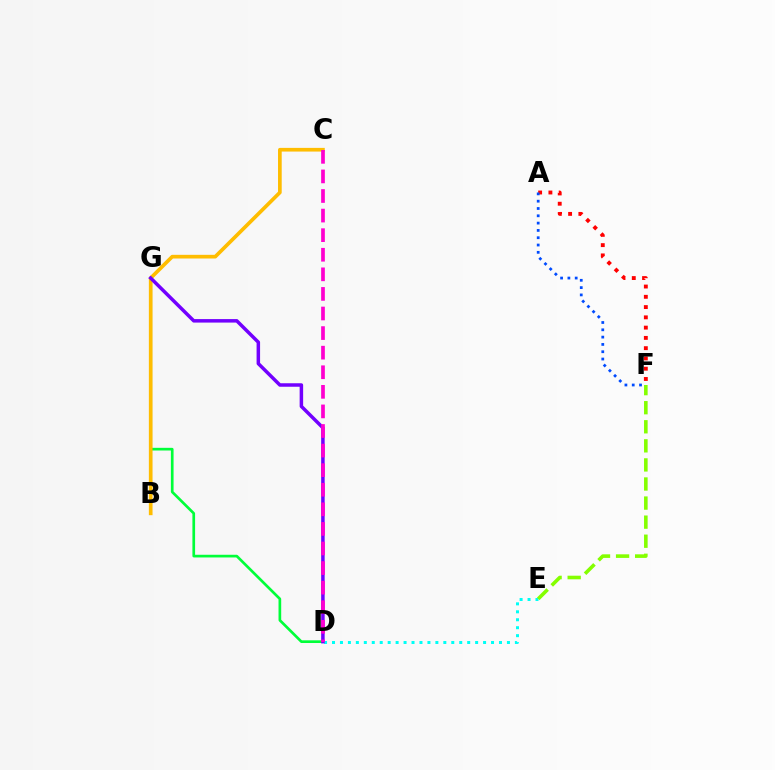{('D', 'G'): [{'color': '#00ff39', 'line_style': 'solid', 'thickness': 1.93}, {'color': '#7200ff', 'line_style': 'solid', 'thickness': 2.51}], ('B', 'C'): [{'color': '#ffbd00', 'line_style': 'solid', 'thickness': 2.65}], ('A', 'F'): [{'color': '#ff0000', 'line_style': 'dotted', 'thickness': 2.79}, {'color': '#004bff', 'line_style': 'dotted', 'thickness': 1.99}], ('D', 'E'): [{'color': '#00fff6', 'line_style': 'dotted', 'thickness': 2.16}], ('E', 'F'): [{'color': '#84ff00', 'line_style': 'dashed', 'thickness': 2.59}], ('C', 'D'): [{'color': '#ff00cf', 'line_style': 'dashed', 'thickness': 2.66}]}